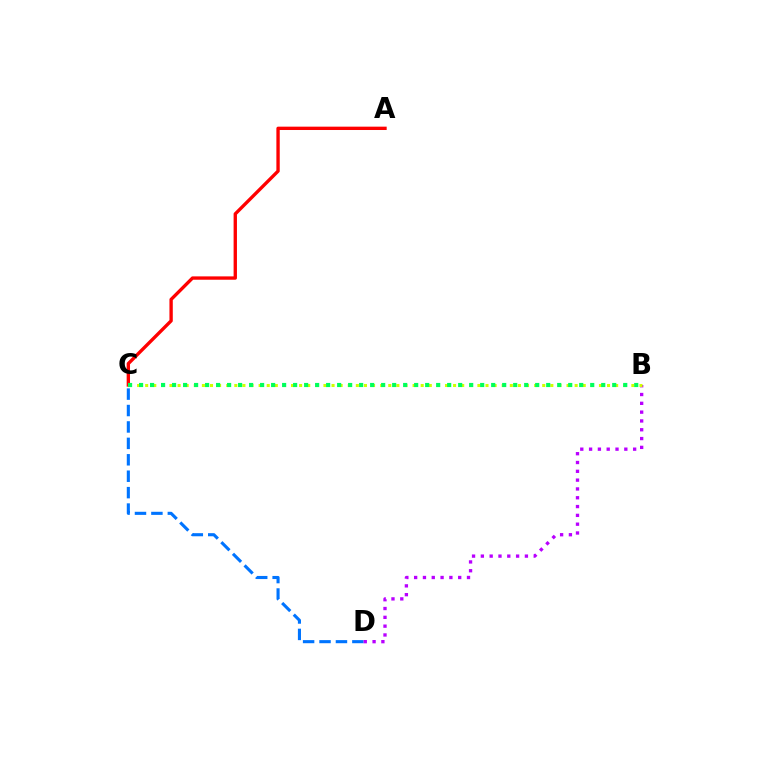{('C', 'D'): [{'color': '#0074ff', 'line_style': 'dashed', 'thickness': 2.23}], ('B', 'D'): [{'color': '#b900ff', 'line_style': 'dotted', 'thickness': 2.39}], ('A', 'C'): [{'color': '#ff0000', 'line_style': 'solid', 'thickness': 2.41}], ('B', 'C'): [{'color': '#d1ff00', 'line_style': 'dotted', 'thickness': 2.2}, {'color': '#00ff5c', 'line_style': 'dotted', 'thickness': 2.99}]}